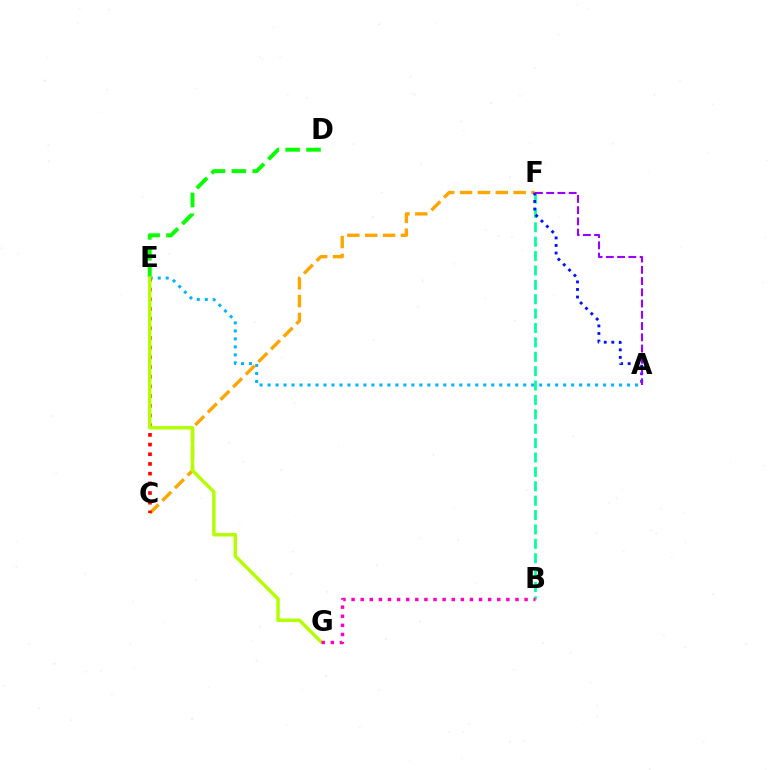{('A', 'E'): [{'color': '#00b5ff', 'line_style': 'dotted', 'thickness': 2.17}], ('C', 'F'): [{'color': '#ffa500', 'line_style': 'dashed', 'thickness': 2.43}], ('C', 'E'): [{'color': '#ff0000', 'line_style': 'dotted', 'thickness': 2.63}], ('B', 'F'): [{'color': '#00ff9d', 'line_style': 'dashed', 'thickness': 1.95}], ('A', 'F'): [{'color': '#0010ff', 'line_style': 'dotted', 'thickness': 2.05}, {'color': '#9b00ff', 'line_style': 'dashed', 'thickness': 1.53}], ('D', 'E'): [{'color': '#08ff00', 'line_style': 'dashed', 'thickness': 2.84}], ('E', 'G'): [{'color': '#b3ff00', 'line_style': 'solid', 'thickness': 2.49}], ('B', 'G'): [{'color': '#ff00bd', 'line_style': 'dotted', 'thickness': 2.47}]}